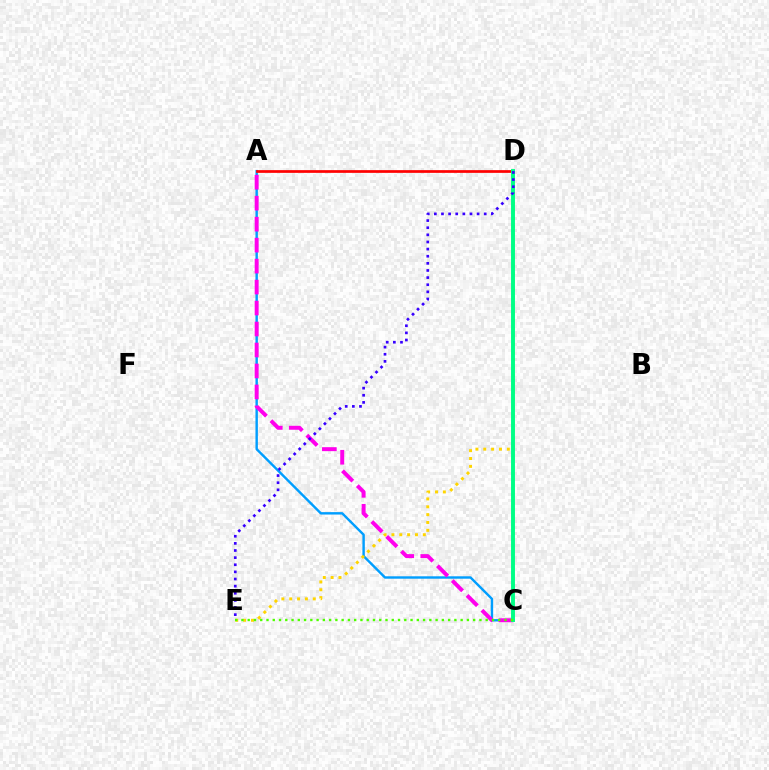{('A', 'C'): [{'color': '#009eff', 'line_style': 'solid', 'thickness': 1.74}, {'color': '#ff00ed', 'line_style': 'dashed', 'thickness': 2.85}], ('A', 'D'): [{'color': '#ff0000', 'line_style': 'solid', 'thickness': 1.96}], ('D', 'E'): [{'color': '#ffd500', 'line_style': 'dotted', 'thickness': 2.13}, {'color': '#3700ff', 'line_style': 'dotted', 'thickness': 1.94}], ('C', 'D'): [{'color': '#00ff86', 'line_style': 'solid', 'thickness': 2.82}], ('C', 'E'): [{'color': '#4fff00', 'line_style': 'dotted', 'thickness': 1.7}]}